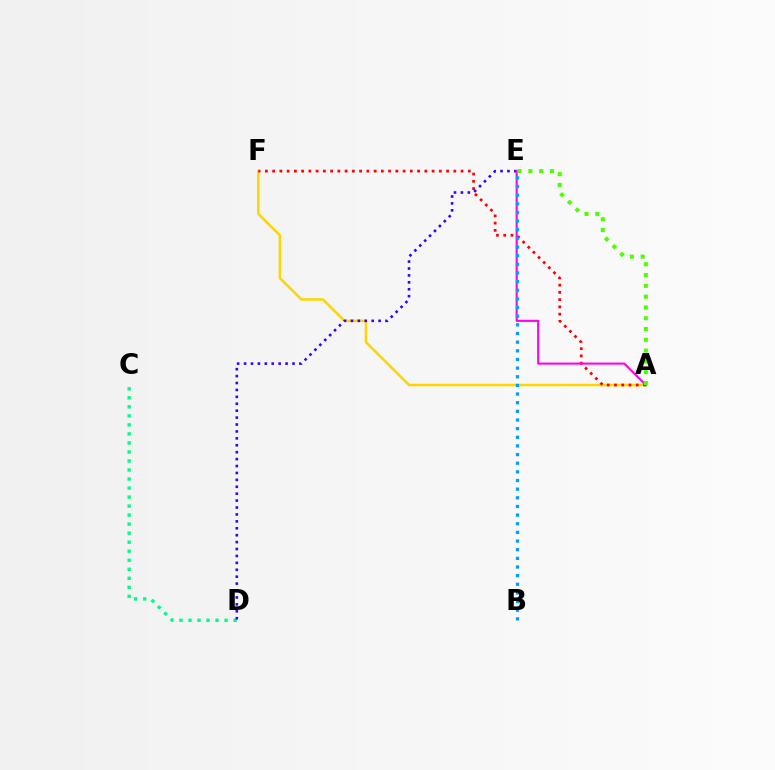{('A', 'F'): [{'color': '#ffd500', 'line_style': 'solid', 'thickness': 1.83}, {'color': '#ff0000', 'line_style': 'dotted', 'thickness': 1.97}], ('C', 'D'): [{'color': '#00ff86', 'line_style': 'dotted', 'thickness': 2.45}], ('D', 'E'): [{'color': '#3700ff', 'line_style': 'dotted', 'thickness': 1.88}], ('A', 'E'): [{'color': '#ff00ed', 'line_style': 'solid', 'thickness': 1.51}, {'color': '#4fff00', 'line_style': 'dotted', 'thickness': 2.93}], ('B', 'E'): [{'color': '#009eff', 'line_style': 'dotted', 'thickness': 2.35}]}